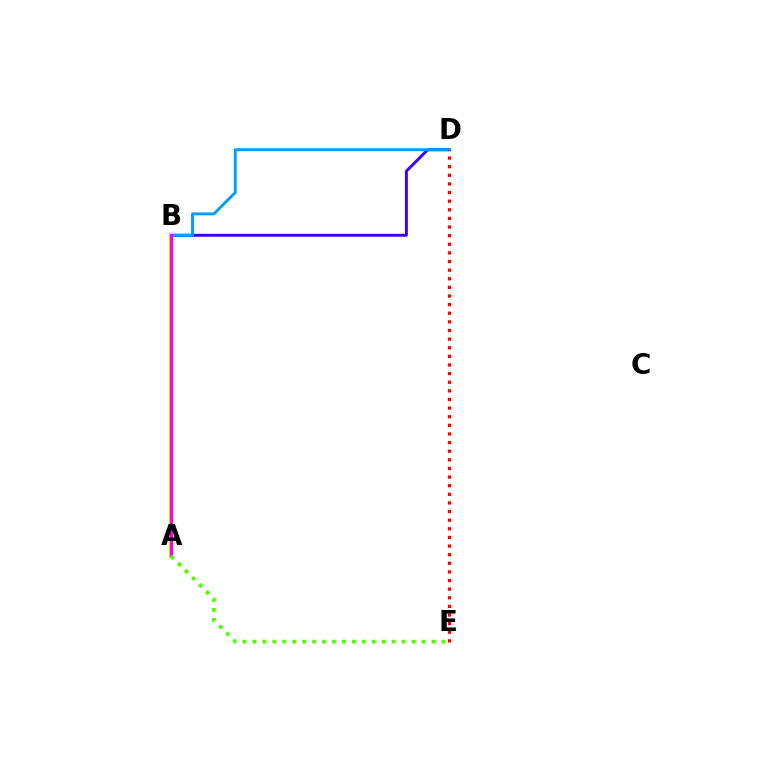{('B', 'D'): [{'color': '#3700ff', 'line_style': 'solid', 'thickness': 2.1}, {'color': '#009eff', 'line_style': 'solid', 'thickness': 2.09}], ('A', 'B'): [{'color': '#00ff86', 'line_style': 'dashed', 'thickness': 1.74}, {'color': '#ffd500', 'line_style': 'solid', 'thickness': 2.89}, {'color': '#ff00ed', 'line_style': 'solid', 'thickness': 2.15}], ('D', 'E'): [{'color': '#ff0000', 'line_style': 'dotted', 'thickness': 2.34}], ('A', 'E'): [{'color': '#4fff00', 'line_style': 'dotted', 'thickness': 2.7}]}